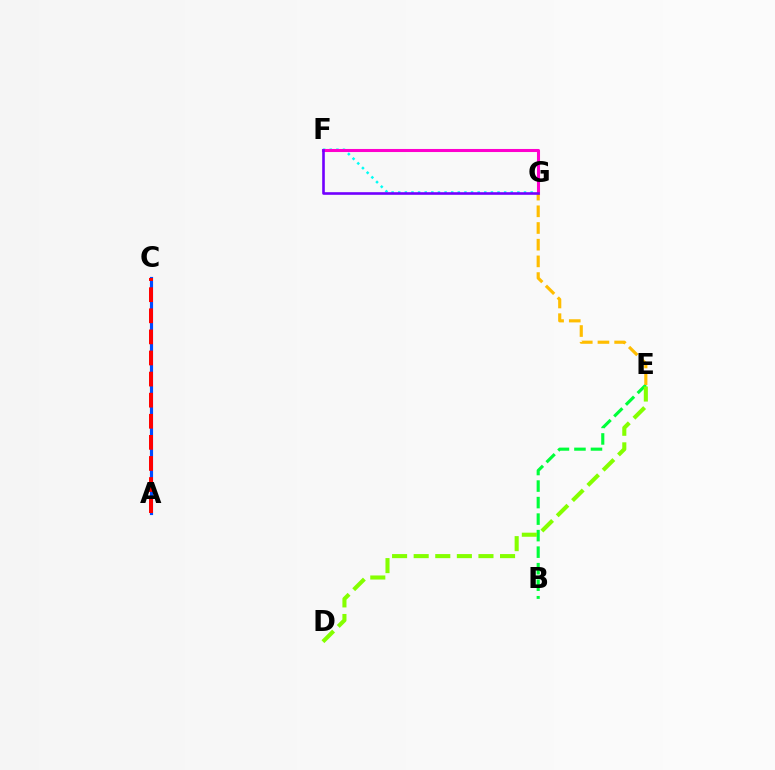{('F', 'G'): [{'color': '#00fff6', 'line_style': 'dotted', 'thickness': 1.8}, {'color': '#ff00cf', 'line_style': 'solid', 'thickness': 2.2}, {'color': '#7200ff', 'line_style': 'solid', 'thickness': 1.89}], ('B', 'E'): [{'color': '#00ff39', 'line_style': 'dashed', 'thickness': 2.24}], ('A', 'C'): [{'color': '#004bff', 'line_style': 'solid', 'thickness': 2.26}, {'color': '#ff0000', 'line_style': 'dashed', 'thickness': 2.87}], ('D', 'E'): [{'color': '#84ff00', 'line_style': 'dashed', 'thickness': 2.93}], ('E', 'G'): [{'color': '#ffbd00', 'line_style': 'dashed', 'thickness': 2.27}]}